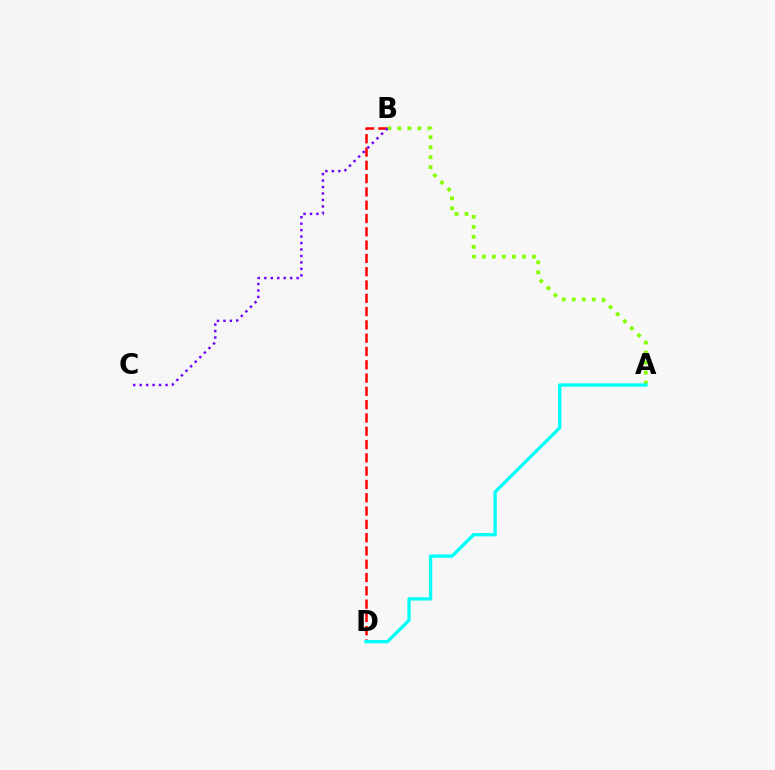{('A', 'B'): [{'color': '#84ff00', 'line_style': 'dotted', 'thickness': 2.72}], ('B', 'D'): [{'color': '#ff0000', 'line_style': 'dashed', 'thickness': 1.81}], ('B', 'C'): [{'color': '#7200ff', 'line_style': 'dotted', 'thickness': 1.76}], ('A', 'D'): [{'color': '#00fff6', 'line_style': 'solid', 'thickness': 2.37}]}